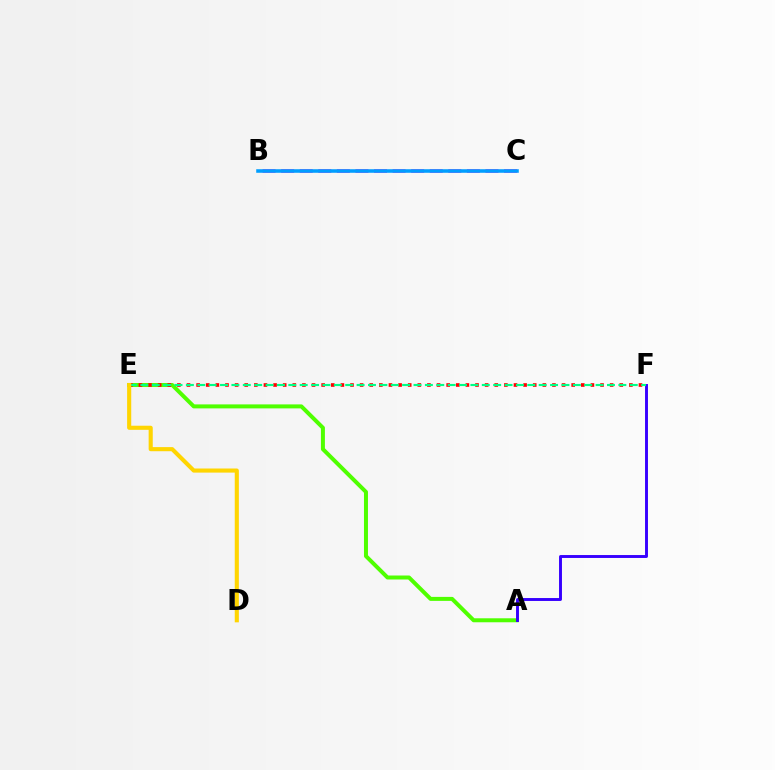{('A', 'E'): [{'color': '#4fff00', 'line_style': 'solid', 'thickness': 2.87}], ('A', 'F'): [{'color': '#3700ff', 'line_style': 'solid', 'thickness': 2.1}], ('B', 'C'): [{'color': '#ff00ed', 'line_style': 'dashed', 'thickness': 2.52}, {'color': '#009eff', 'line_style': 'solid', 'thickness': 2.56}], ('E', 'F'): [{'color': '#ff0000', 'line_style': 'dotted', 'thickness': 2.61}, {'color': '#00ff86', 'line_style': 'dashed', 'thickness': 1.55}], ('D', 'E'): [{'color': '#ffd500', 'line_style': 'solid', 'thickness': 2.95}]}